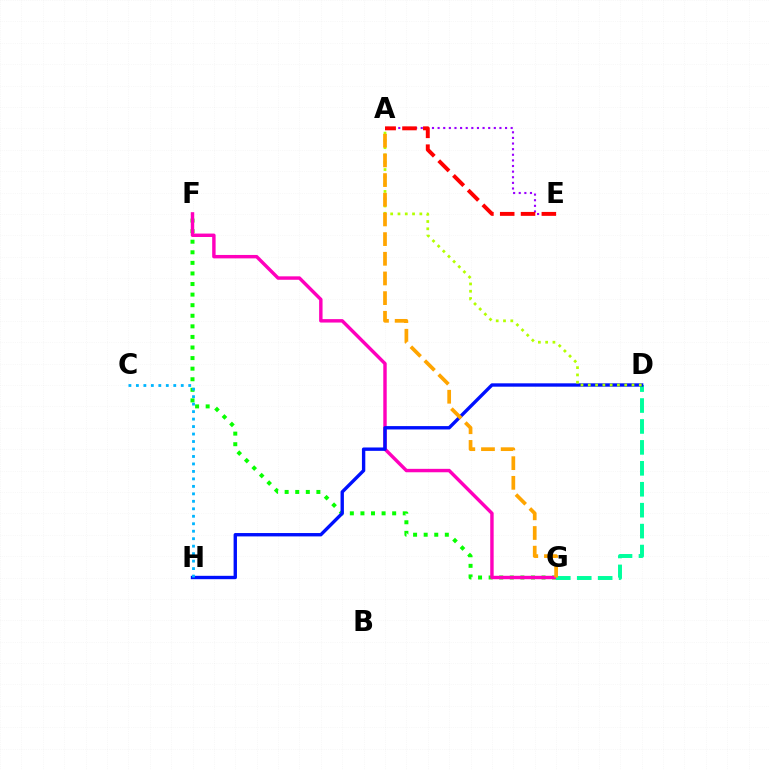{('F', 'G'): [{'color': '#08ff00', 'line_style': 'dotted', 'thickness': 2.87}, {'color': '#ff00bd', 'line_style': 'solid', 'thickness': 2.47}], ('D', 'G'): [{'color': '#00ff9d', 'line_style': 'dashed', 'thickness': 2.84}], ('D', 'H'): [{'color': '#0010ff', 'line_style': 'solid', 'thickness': 2.43}], ('C', 'H'): [{'color': '#00b5ff', 'line_style': 'dotted', 'thickness': 2.03}], ('A', 'D'): [{'color': '#b3ff00', 'line_style': 'dotted', 'thickness': 1.98}], ('A', 'E'): [{'color': '#9b00ff', 'line_style': 'dotted', 'thickness': 1.53}, {'color': '#ff0000', 'line_style': 'dashed', 'thickness': 2.83}], ('A', 'G'): [{'color': '#ffa500', 'line_style': 'dashed', 'thickness': 2.67}]}